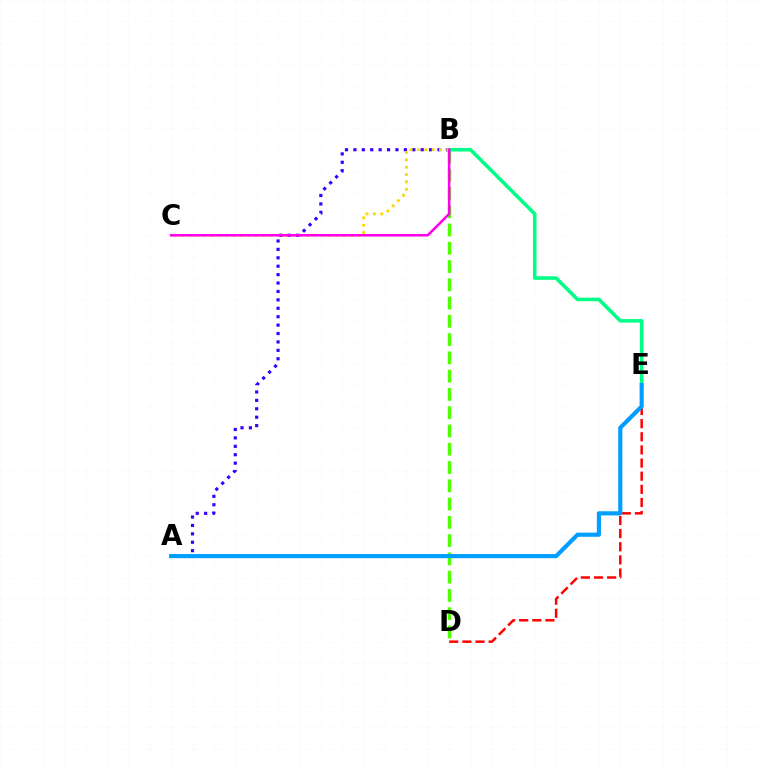{('A', 'B'): [{'color': '#3700ff', 'line_style': 'dotted', 'thickness': 2.29}], ('D', 'E'): [{'color': '#ff0000', 'line_style': 'dashed', 'thickness': 1.78}], ('B', 'D'): [{'color': '#4fff00', 'line_style': 'dashed', 'thickness': 2.48}], ('B', 'E'): [{'color': '#00ff86', 'line_style': 'solid', 'thickness': 2.56}], ('A', 'E'): [{'color': '#009eff', 'line_style': 'solid', 'thickness': 2.98}], ('B', 'C'): [{'color': '#ffd500', 'line_style': 'dotted', 'thickness': 2.0}, {'color': '#ff00ed', 'line_style': 'solid', 'thickness': 1.83}]}